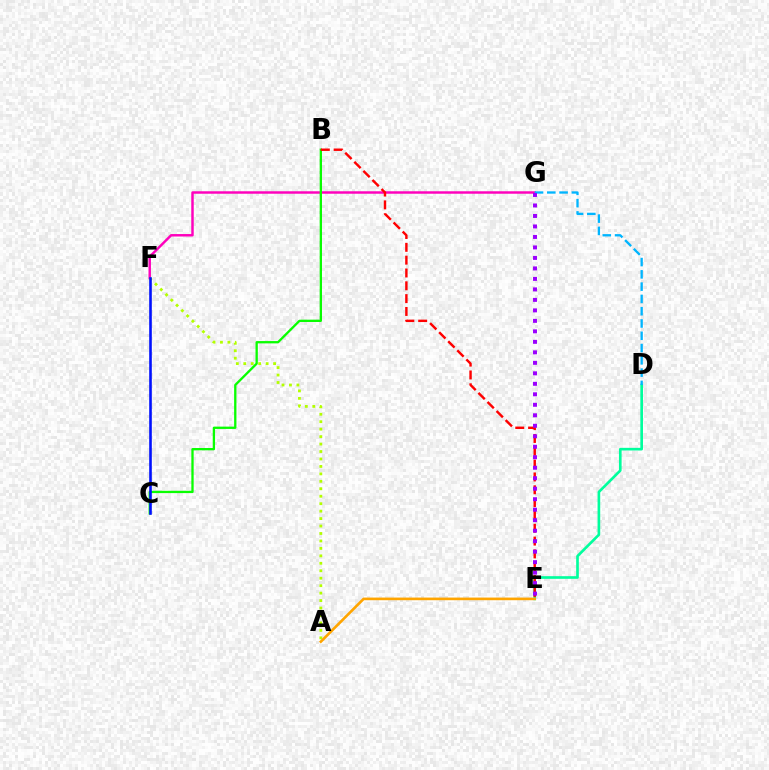{('F', 'G'): [{'color': '#ff00bd', 'line_style': 'solid', 'thickness': 1.77}], ('B', 'C'): [{'color': '#08ff00', 'line_style': 'solid', 'thickness': 1.66}], ('A', 'F'): [{'color': '#b3ff00', 'line_style': 'dotted', 'thickness': 2.02}], ('D', 'E'): [{'color': '#00ff9d', 'line_style': 'solid', 'thickness': 1.91}], ('C', 'F'): [{'color': '#0010ff', 'line_style': 'solid', 'thickness': 1.87}], ('A', 'E'): [{'color': '#ffa500', 'line_style': 'solid', 'thickness': 1.91}], ('D', 'G'): [{'color': '#00b5ff', 'line_style': 'dashed', 'thickness': 1.67}], ('B', 'E'): [{'color': '#ff0000', 'line_style': 'dashed', 'thickness': 1.74}], ('E', 'G'): [{'color': '#9b00ff', 'line_style': 'dotted', 'thickness': 2.85}]}